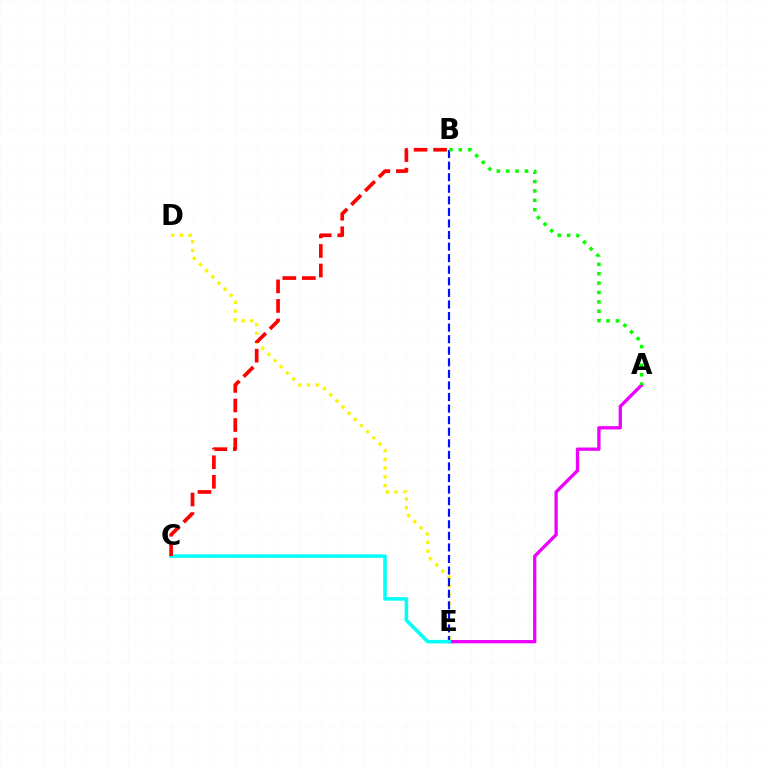{('D', 'E'): [{'color': '#fcf500', 'line_style': 'dotted', 'thickness': 2.37}], ('A', 'E'): [{'color': '#ee00ff', 'line_style': 'solid', 'thickness': 2.37}], ('B', 'E'): [{'color': '#0010ff', 'line_style': 'dashed', 'thickness': 1.57}], ('C', 'E'): [{'color': '#00fff6', 'line_style': 'solid', 'thickness': 2.54}], ('A', 'B'): [{'color': '#08ff00', 'line_style': 'dotted', 'thickness': 2.55}], ('B', 'C'): [{'color': '#ff0000', 'line_style': 'dashed', 'thickness': 2.66}]}